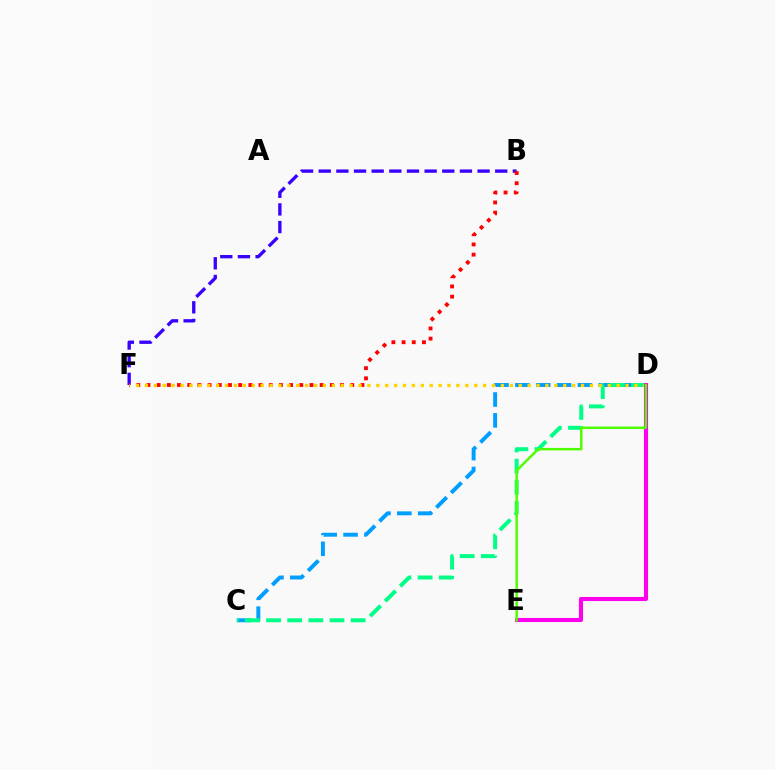{('C', 'D'): [{'color': '#009eff', 'line_style': 'dashed', 'thickness': 2.83}, {'color': '#00ff86', 'line_style': 'dashed', 'thickness': 2.87}], ('B', 'F'): [{'color': '#3700ff', 'line_style': 'dashed', 'thickness': 2.4}, {'color': '#ff0000', 'line_style': 'dotted', 'thickness': 2.77}], ('D', 'F'): [{'color': '#ffd500', 'line_style': 'dotted', 'thickness': 2.42}], ('D', 'E'): [{'color': '#ff00ed', 'line_style': 'solid', 'thickness': 2.95}, {'color': '#4fff00', 'line_style': 'solid', 'thickness': 1.79}]}